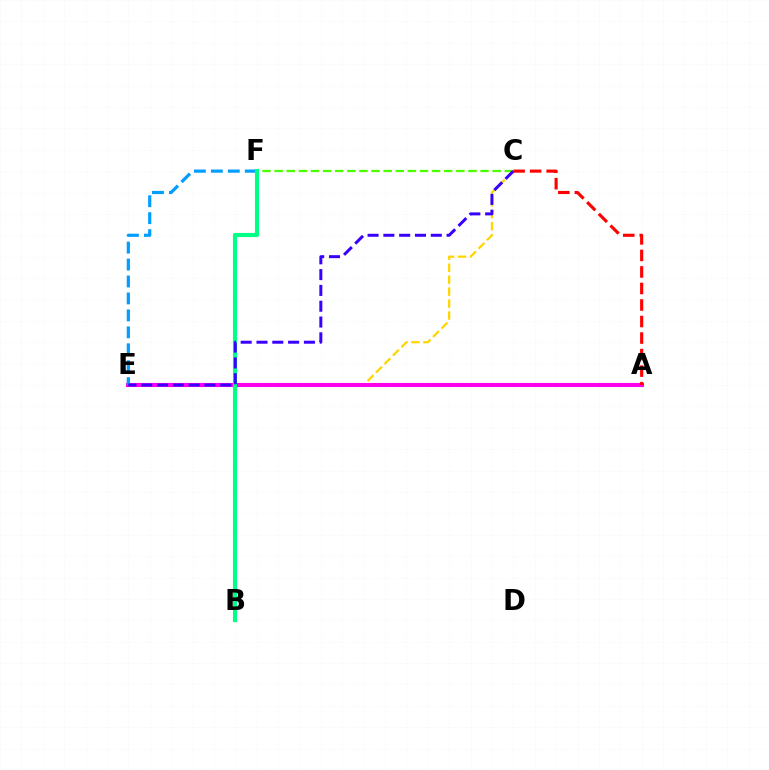{('C', 'F'): [{'color': '#4fff00', 'line_style': 'dashed', 'thickness': 1.65}], ('C', 'E'): [{'color': '#ffd500', 'line_style': 'dashed', 'thickness': 1.62}, {'color': '#3700ff', 'line_style': 'dashed', 'thickness': 2.15}], ('A', 'E'): [{'color': '#ff00ed', 'line_style': 'solid', 'thickness': 2.92}], ('E', 'F'): [{'color': '#009eff', 'line_style': 'dashed', 'thickness': 2.3}], ('A', 'C'): [{'color': '#ff0000', 'line_style': 'dashed', 'thickness': 2.25}], ('B', 'F'): [{'color': '#00ff86', 'line_style': 'solid', 'thickness': 2.98}]}